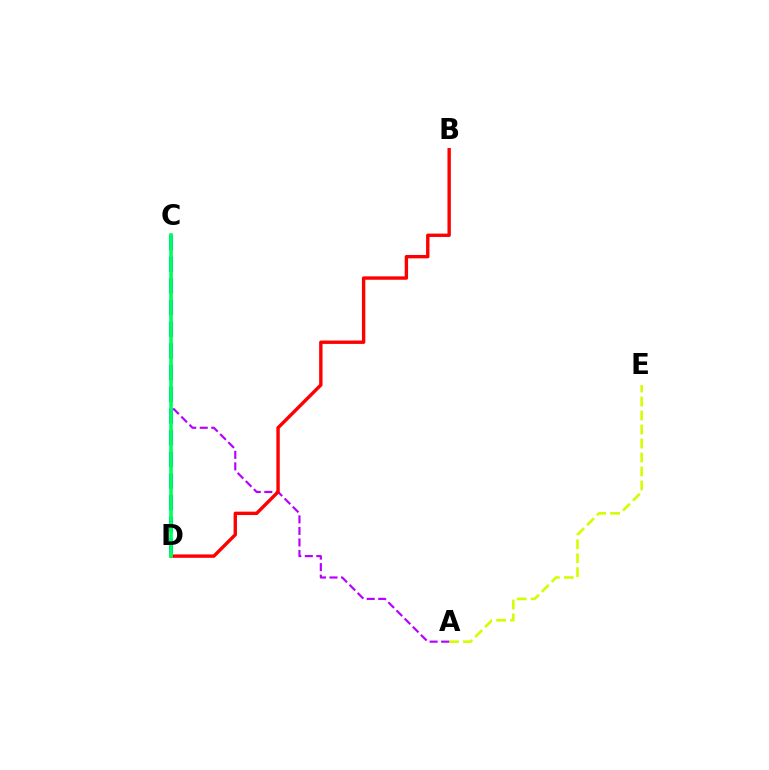{('A', 'E'): [{'color': '#d1ff00', 'line_style': 'dashed', 'thickness': 1.9}], ('C', 'D'): [{'color': '#0074ff', 'line_style': 'dashed', 'thickness': 2.95}, {'color': '#00ff5c', 'line_style': 'solid', 'thickness': 2.62}], ('A', 'C'): [{'color': '#b900ff', 'line_style': 'dashed', 'thickness': 1.56}], ('B', 'D'): [{'color': '#ff0000', 'line_style': 'solid', 'thickness': 2.44}]}